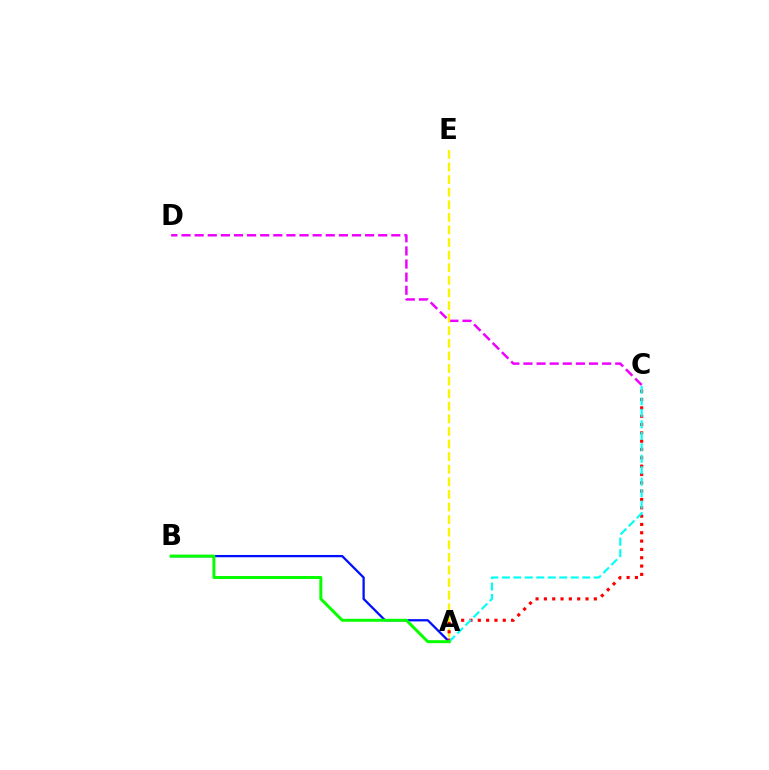{('C', 'D'): [{'color': '#ee00ff', 'line_style': 'dashed', 'thickness': 1.78}], ('A', 'B'): [{'color': '#0010ff', 'line_style': 'solid', 'thickness': 1.64}, {'color': '#08ff00', 'line_style': 'solid', 'thickness': 2.15}], ('A', 'E'): [{'color': '#fcf500', 'line_style': 'dashed', 'thickness': 1.71}], ('A', 'C'): [{'color': '#ff0000', 'line_style': 'dotted', 'thickness': 2.26}, {'color': '#00fff6', 'line_style': 'dashed', 'thickness': 1.56}]}